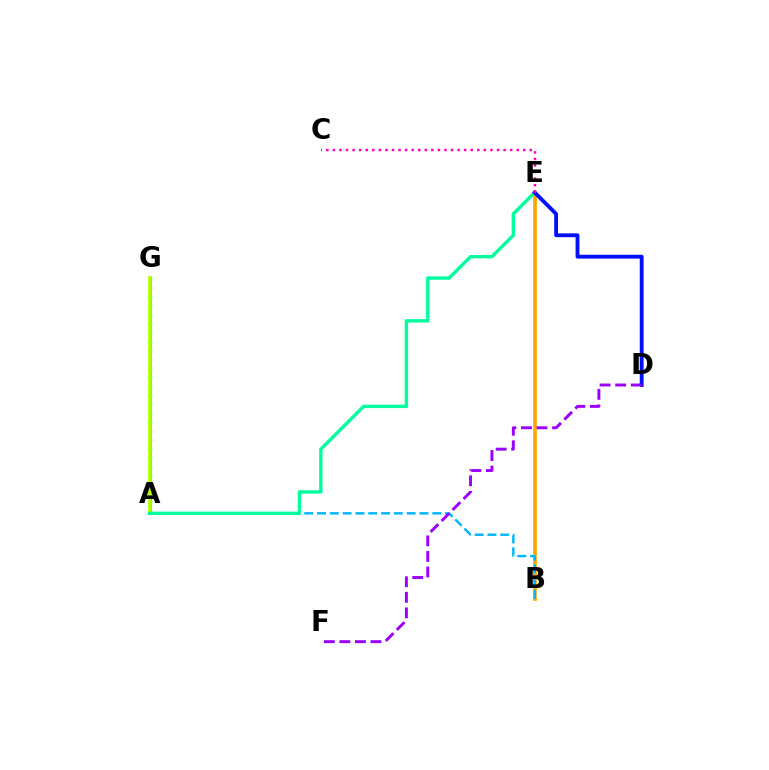{('A', 'G'): [{'color': '#ff0000', 'line_style': 'solid', 'thickness': 2.13}, {'color': '#08ff00', 'line_style': 'dotted', 'thickness': 2.43}, {'color': '#b3ff00', 'line_style': 'solid', 'thickness': 2.66}], ('B', 'E'): [{'color': '#ffa500', 'line_style': 'solid', 'thickness': 2.6}], ('A', 'B'): [{'color': '#00b5ff', 'line_style': 'dashed', 'thickness': 1.74}], ('A', 'E'): [{'color': '#00ff9d', 'line_style': 'solid', 'thickness': 2.44}], ('D', 'E'): [{'color': '#0010ff', 'line_style': 'solid', 'thickness': 2.77}], ('C', 'E'): [{'color': '#ff00bd', 'line_style': 'dotted', 'thickness': 1.78}], ('D', 'F'): [{'color': '#9b00ff', 'line_style': 'dashed', 'thickness': 2.11}]}